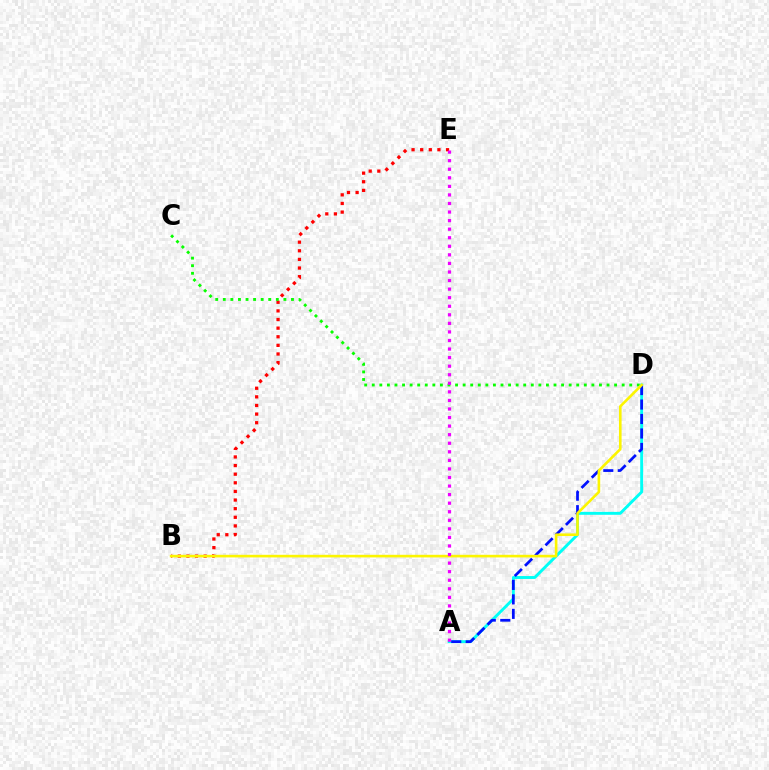{('B', 'E'): [{'color': '#ff0000', 'line_style': 'dotted', 'thickness': 2.34}], ('A', 'D'): [{'color': '#00fff6', 'line_style': 'solid', 'thickness': 2.1}, {'color': '#0010ff', 'line_style': 'dashed', 'thickness': 1.97}], ('C', 'D'): [{'color': '#08ff00', 'line_style': 'dotted', 'thickness': 2.06}], ('B', 'D'): [{'color': '#fcf500', 'line_style': 'solid', 'thickness': 1.88}], ('A', 'E'): [{'color': '#ee00ff', 'line_style': 'dotted', 'thickness': 2.33}]}